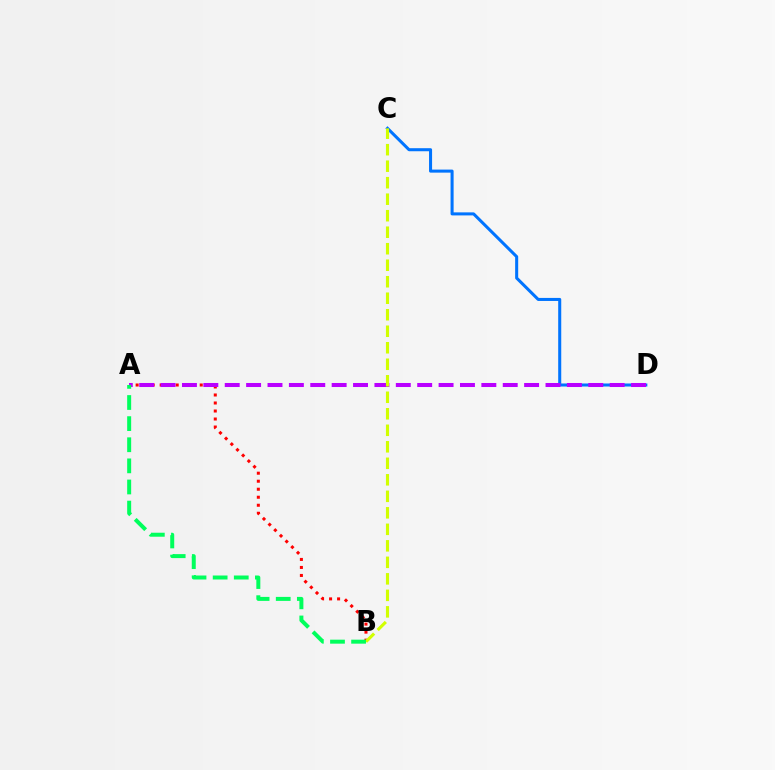{('A', 'B'): [{'color': '#ff0000', 'line_style': 'dotted', 'thickness': 2.18}, {'color': '#00ff5c', 'line_style': 'dashed', 'thickness': 2.87}], ('C', 'D'): [{'color': '#0074ff', 'line_style': 'solid', 'thickness': 2.19}], ('A', 'D'): [{'color': '#b900ff', 'line_style': 'dashed', 'thickness': 2.91}], ('B', 'C'): [{'color': '#d1ff00', 'line_style': 'dashed', 'thickness': 2.24}]}